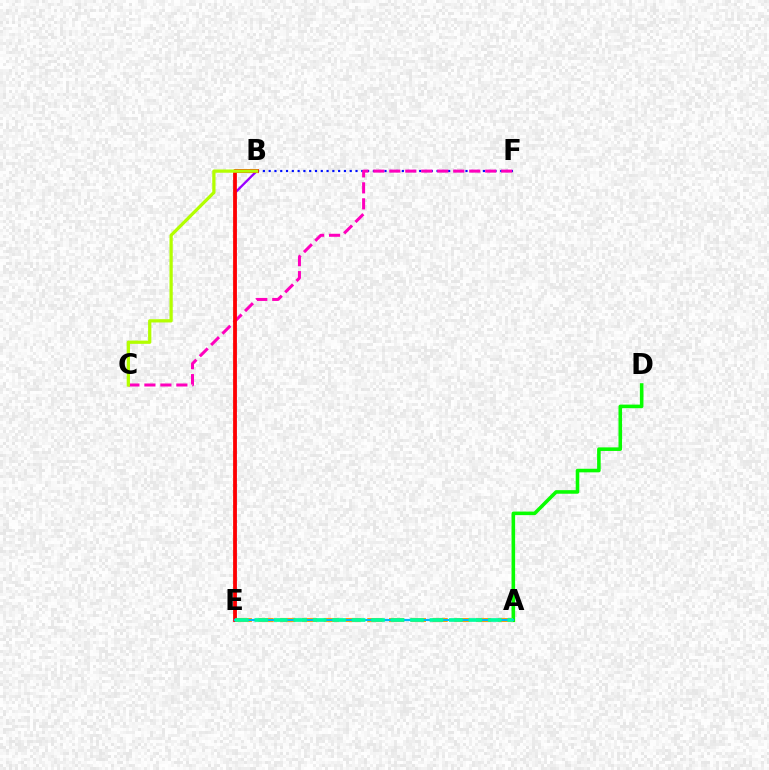{('A', 'D'): [{'color': '#08ff00', 'line_style': 'solid', 'thickness': 2.57}], ('B', 'F'): [{'color': '#0010ff', 'line_style': 'dotted', 'thickness': 1.57}], ('B', 'E'): [{'color': '#9b00ff', 'line_style': 'solid', 'thickness': 1.66}, {'color': '#ff0000', 'line_style': 'solid', 'thickness': 2.71}], ('C', 'F'): [{'color': '#ff00bd', 'line_style': 'dashed', 'thickness': 2.17}], ('A', 'E'): [{'color': '#ffa500', 'line_style': 'dashed', 'thickness': 2.96}, {'color': '#00b5ff', 'line_style': 'solid', 'thickness': 1.58}, {'color': '#00ff9d', 'line_style': 'dashed', 'thickness': 2.64}], ('B', 'C'): [{'color': '#b3ff00', 'line_style': 'solid', 'thickness': 2.34}]}